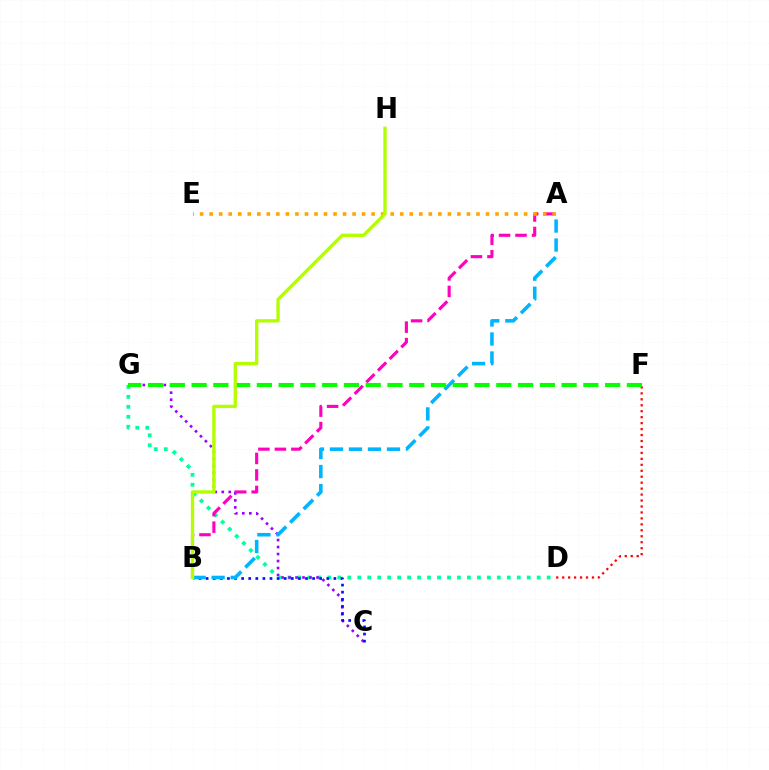{('D', 'G'): [{'color': '#00ff9d', 'line_style': 'dotted', 'thickness': 2.71}], ('D', 'F'): [{'color': '#ff0000', 'line_style': 'dotted', 'thickness': 1.62}], ('C', 'G'): [{'color': '#9b00ff', 'line_style': 'dotted', 'thickness': 1.9}], ('A', 'B'): [{'color': '#ff00bd', 'line_style': 'dashed', 'thickness': 2.24}, {'color': '#00b5ff', 'line_style': 'dashed', 'thickness': 2.58}], ('B', 'C'): [{'color': '#0010ff', 'line_style': 'dotted', 'thickness': 1.93}], ('F', 'G'): [{'color': '#08ff00', 'line_style': 'dashed', 'thickness': 2.96}], ('A', 'E'): [{'color': '#ffa500', 'line_style': 'dotted', 'thickness': 2.59}], ('B', 'H'): [{'color': '#b3ff00', 'line_style': 'solid', 'thickness': 2.4}]}